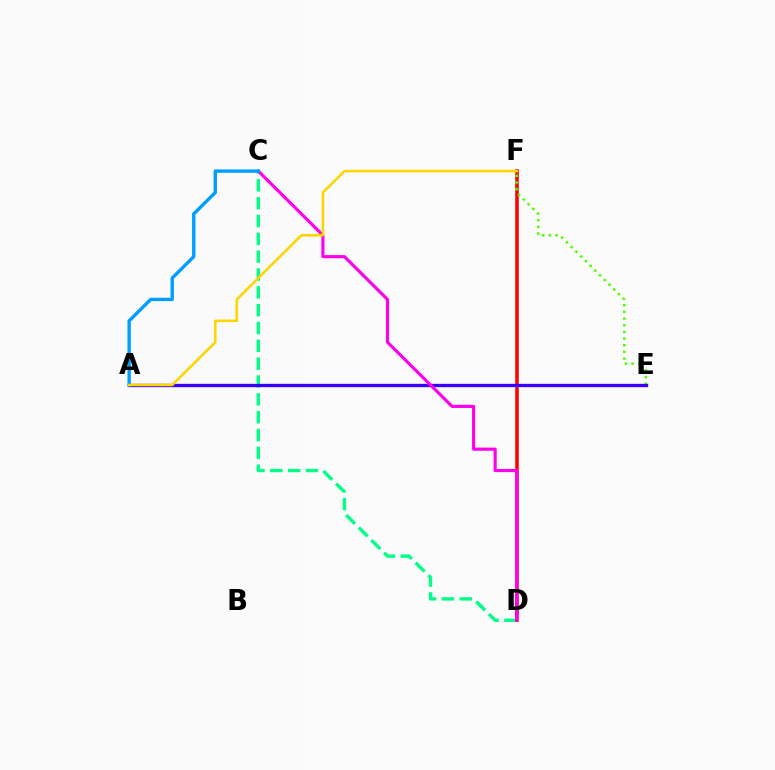{('C', 'D'): [{'color': '#00ff86', 'line_style': 'dashed', 'thickness': 2.42}, {'color': '#ff00ed', 'line_style': 'solid', 'thickness': 2.27}], ('D', 'F'): [{'color': '#ff0000', 'line_style': 'solid', 'thickness': 2.54}], ('E', 'F'): [{'color': '#4fff00', 'line_style': 'dotted', 'thickness': 1.81}], ('A', 'E'): [{'color': '#3700ff', 'line_style': 'solid', 'thickness': 2.39}], ('A', 'C'): [{'color': '#009eff', 'line_style': 'solid', 'thickness': 2.44}], ('A', 'F'): [{'color': '#ffd500', 'line_style': 'solid', 'thickness': 1.85}]}